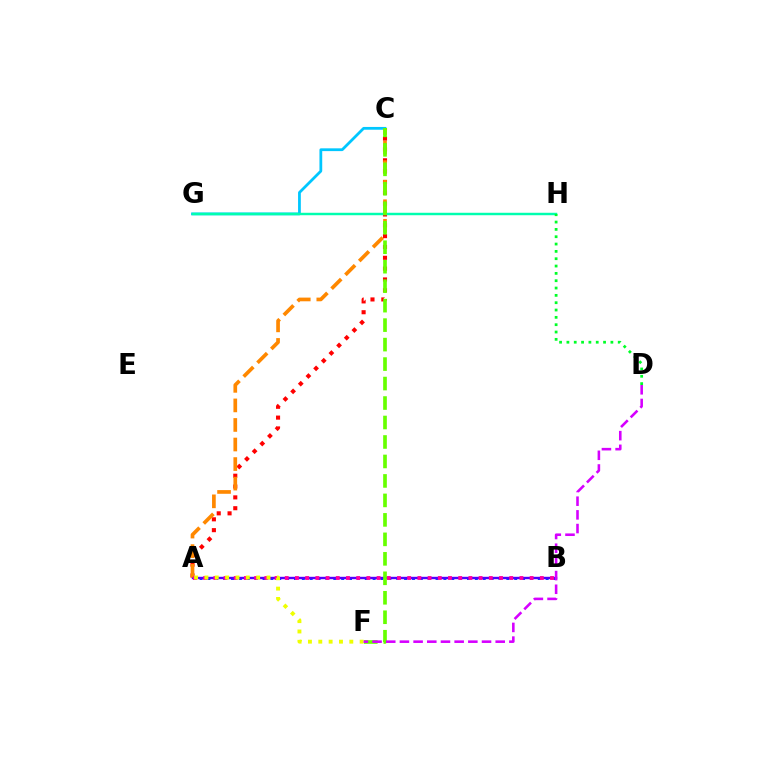{('A', 'C'): [{'color': '#ff0000', 'line_style': 'dotted', 'thickness': 2.94}, {'color': '#ff8800', 'line_style': 'dashed', 'thickness': 2.66}], ('A', 'B'): [{'color': '#003fff', 'line_style': 'dotted', 'thickness': 2.14}, {'color': '#4f00ff', 'line_style': 'solid', 'thickness': 1.73}, {'color': '#ff00a0', 'line_style': 'dotted', 'thickness': 2.77}], ('C', 'G'): [{'color': '#00c7ff', 'line_style': 'solid', 'thickness': 2.0}], ('G', 'H'): [{'color': '#00ffaf', 'line_style': 'solid', 'thickness': 1.77}], ('C', 'F'): [{'color': '#66ff00', 'line_style': 'dashed', 'thickness': 2.65}], ('A', 'F'): [{'color': '#eeff00', 'line_style': 'dotted', 'thickness': 2.81}], ('D', 'H'): [{'color': '#00ff27', 'line_style': 'dotted', 'thickness': 1.99}], ('D', 'F'): [{'color': '#d600ff', 'line_style': 'dashed', 'thickness': 1.86}]}